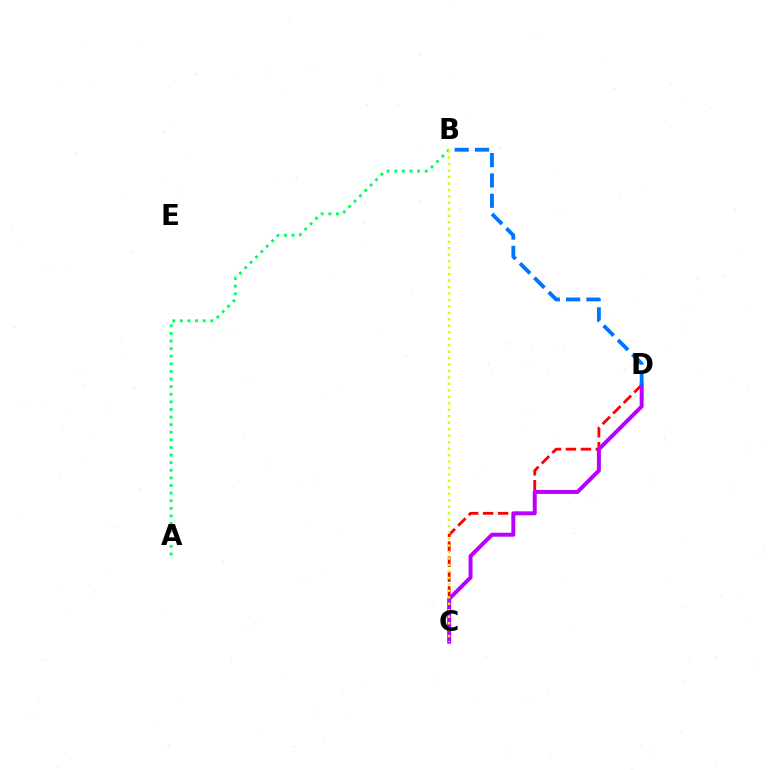{('C', 'D'): [{'color': '#ff0000', 'line_style': 'dashed', 'thickness': 2.03}, {'color': '#b900ff', 'line_style': 'solid', 'thickness': 2.86}], ('A', 'B'): [{'color': '#00ff5c', 'line_style': 'dotted', 'thickness': 2.07}], ('B', 'C'): [{'color': '#d1ff00', 'line_style': 'dotted', 'thickness': 1.76}], ('B', 'D'): [{'color': '#0074ff', 'line_style': 'dashed', 'thickness': 2.76}]}